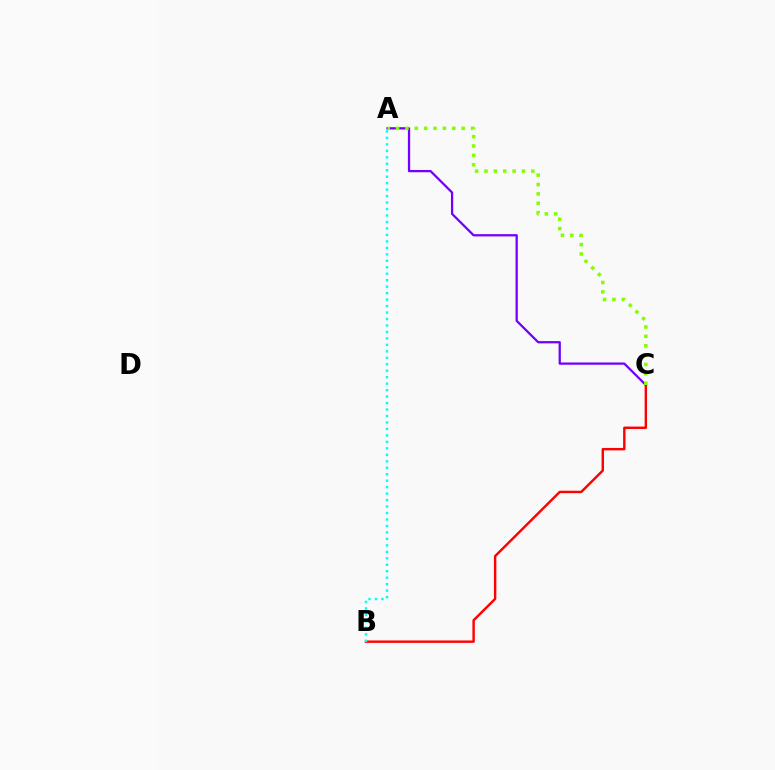{('B', 'C'): [{'color': '#ff0000', 'line_style': 'solid', 'thickness': 1.74}], ('A', 'C'): [{'color': '#7200ff', 'line_style': 'solid', 'thickness': 1.63}, {'color': '#84ff00', 'line_style': 'dotted', 'thickness': 2.55}], ('A', 'B'): [{'color': '#00fff6', 'line_style': 'dotted', 'thickness': 1.76}]}